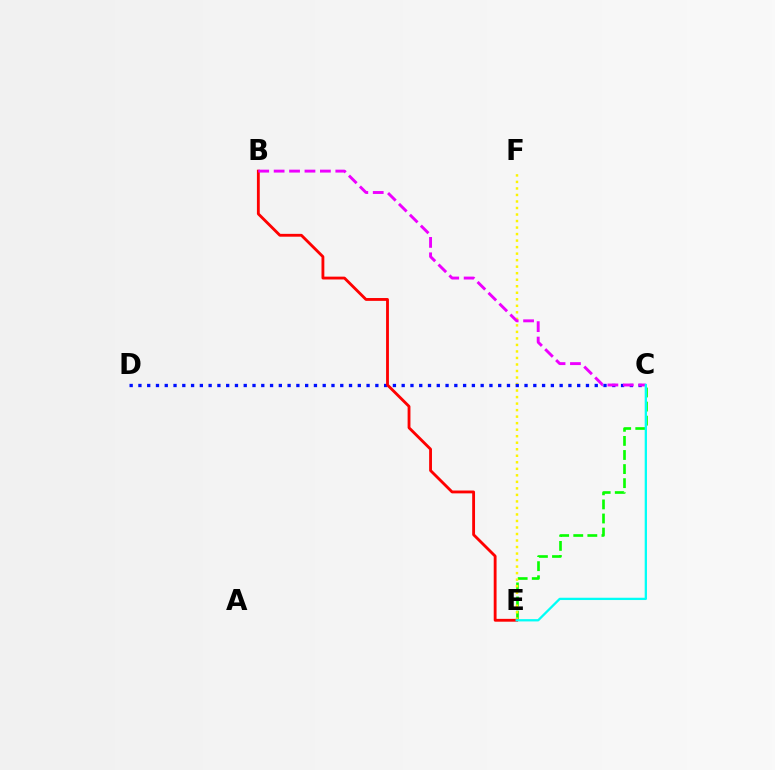{('C', 'E'): [{'color': '#08ff00', 'line_style': 'dashed', 'thickness': 1.91}, {'color': '#00fff6', 'line_style': 'solid', 'thickness': 1.65}], ('E', 'F'): [{'color': '#fcf500', 'line_style': 'dotted', 'thickness': 1.77}], ('C', 'D'): [{'color': '#0010ff', 'line_style': 'dotted', 'thickness': 2.38}], ('B', 'E'): [{'color': '#ff0000', 'line_style': 'solid', 'thickness': 2.04}], ('B', 'C'): [{'color': '#ee00ff', 'line_style': 'dashed', 'thickness': 2.09}]}